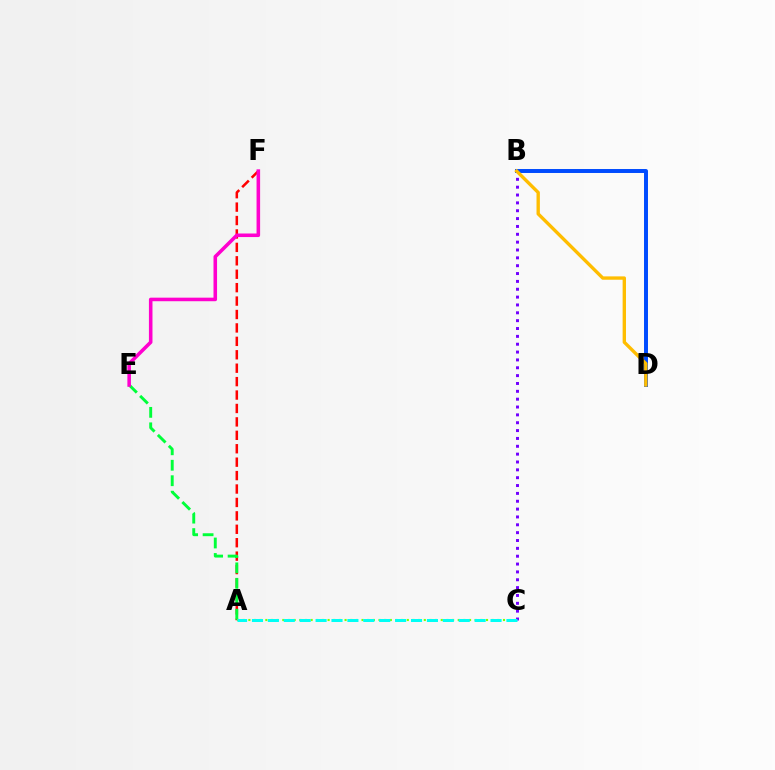{('A', 'F'): [{'color': '#ff0000', 'line_style': 'dashed', 'thickness': 1.82}], ('B', 'C'): [{'color': '#7200ff', 'line_style': 'dotted', 'thickness': 2.13}], ('A', 'E'): [{'color': '#00ff39', 'line_style': 'dashed', 'thickness': 2.1}], ('A', 'C'): [{'color': '#84ff00', 'line_style': 'dotted', 'thickness': 1.54}, {'color': '#00fff6', 'line_style': 'dashed', 'thickness': 2.16}], ('B', 'D'): [{'color': '#004bff', 'line_style': 'solid', 'thickness': 2.85}, {'color': '#ffbd00', 'line_style': 'solid', 'thickness': 2.42}], ('E', 'F'): [{'color': '#ff00cf', 'line_style': 'solid', 'thickness': 2.56}]}